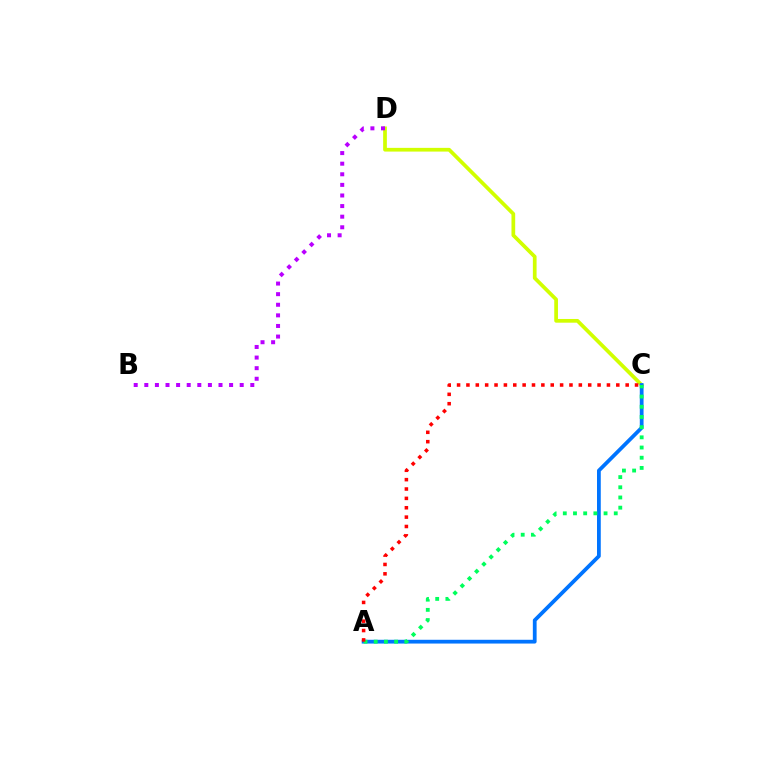{('C', 'D'): [{'color': '#d1ff00', 'line_style': 'solid', 'thickness': 2.68}], ('A', 'C'): [{'color': '#0074ff', 'line_style': 'solid', 'thickness': 2.72}, {'color': '#00ff5c', 'line_style': 'dotted', 'thickness': 2.77}, {'color': '#ff0000', 'line_style': 'dotted', 'thickness': 2.54}], ('B', 'D'): [{'color': '#b900ff', 'line_style': 'dotted', 'thickness': 2.88}]}